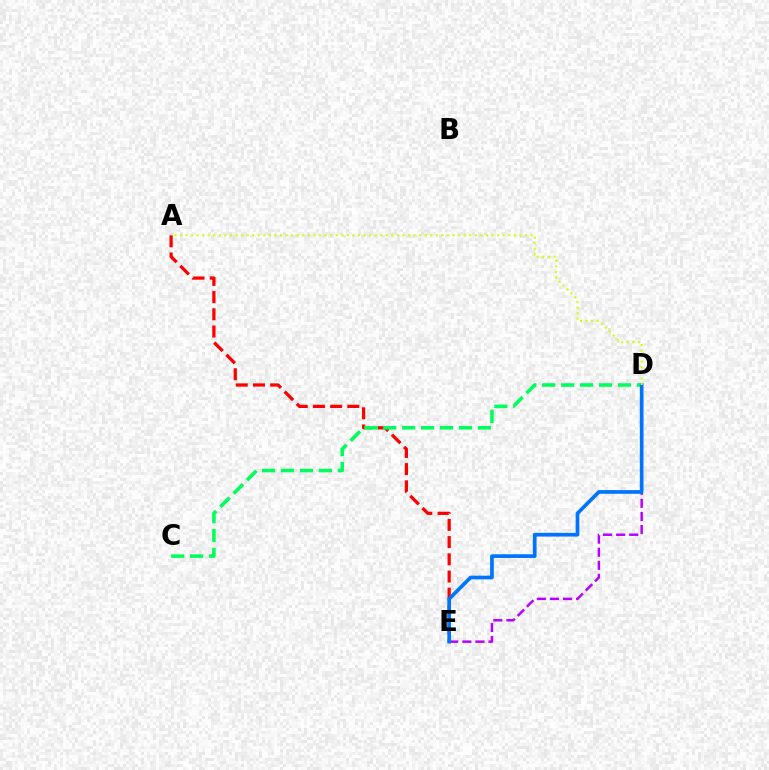{('D', 'E'): [{'color': '#b900ff', 'line_style': 'dashed', 'thickness': 1.78}, {'color': '#0074ff', 'line_style': 'solid', 'thickness': 2.66}], ('A', 'E'): [{'color': '#ff0000', 'line_style': 'dashed', 'thickness': 2.34}], ('C', 'D'): [{'color': '#00ff5c', 'line_style': 'dashed', 'thickness': 2.57}], ('A', 'D'): [{'color': '#d1ff00', 'line_style': 'dotted', 'thickness': 1.51}]}